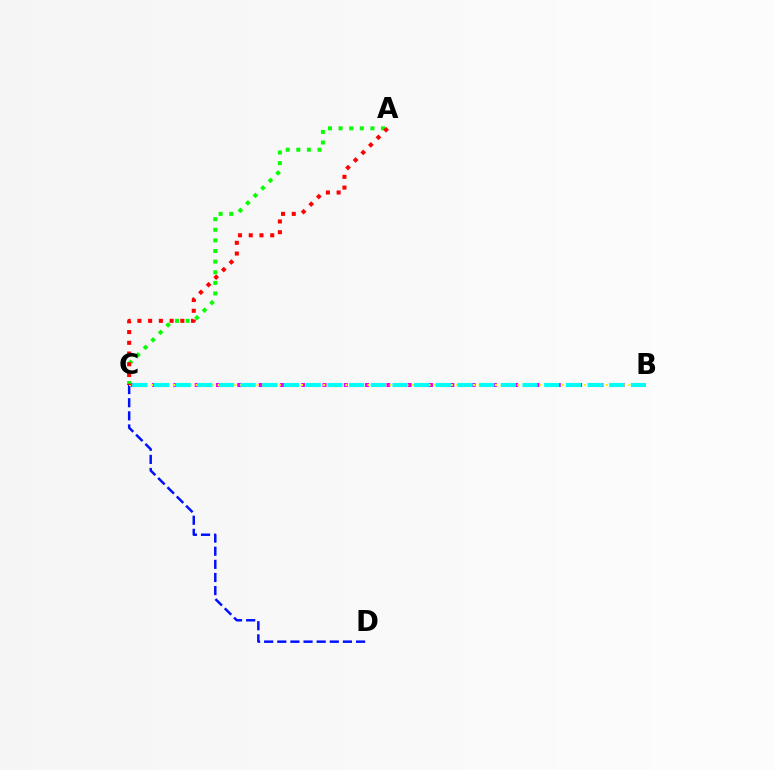{('B', 'C'): [{'color': '#ee00ff', 'line_style': 'dotted', 'thickness': 2.89}, {'color': '#fcf500', 'line_style': 'dotted', 'thickness': 1.51}, {'color': '#00fff6', 'line_style': 'dashed', 'thickness': 2.95}], ('C', 'D'): [{'color': '#0010ff', 'line_style': 'dashed', 'thickness': 1.78}], ('A', 'C'): [{'color': '#08ff00', 'line_style': 'dotted', 'thickness': 2.88}, {'color': '#ff0000', 'line_style': 'dotted', 'thickness': 2.92}]}